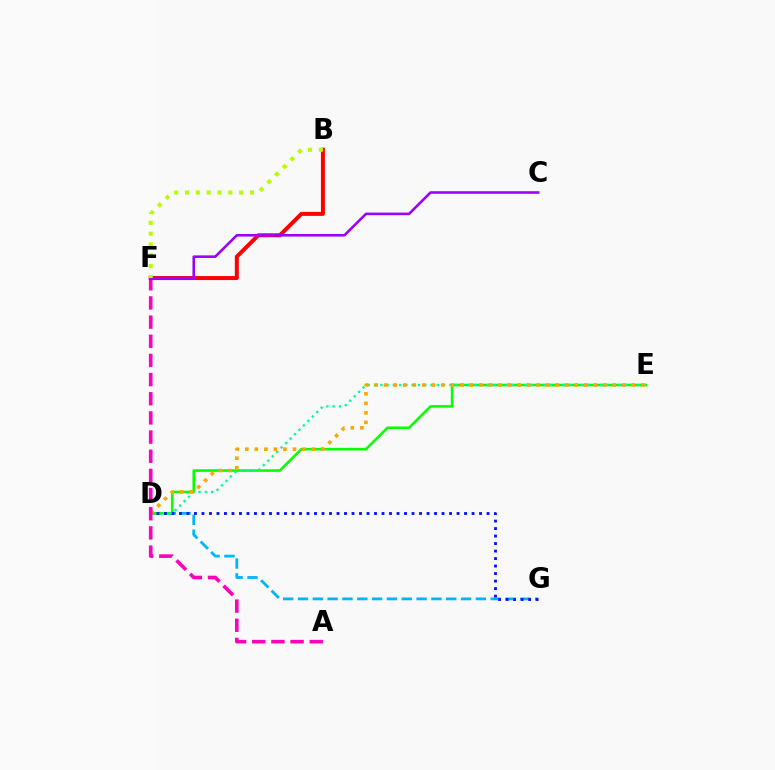{('D', 'G'): [{'color': '#00b5ff', 'line_style': 'dashed', 'thickness': 2.01}, {'color': '#0010ff', 'line_style': 'dotted', 'thickness': 2.04}], ('D', 'E'): [{'color': '#08ff00', 'line_style': 'solid', 'thickness': 1.86}, {'color': '#00ff9d', 'line_style': 'dotted', 'thickness': 1.7}, {'color': '#ffa500', 'line_style': 'dotted', 'thickness': 2.59}], ('A', 'F'): [{'color': '#ff00bd', 'line_style': 'dashed', 'thickness': 2.6}], ('B', 'F'): [{'color': '#ff0000', 'line_style': 'solid', 'thickness': 2.87}, {'color': '#b3ff00', 'line_style': 'dotted', 'thickness': 2.94}], ('C', 'F'): [{'color': '#9b00ff', 'line_style': 'solid', 'thickness': 1.85}]}